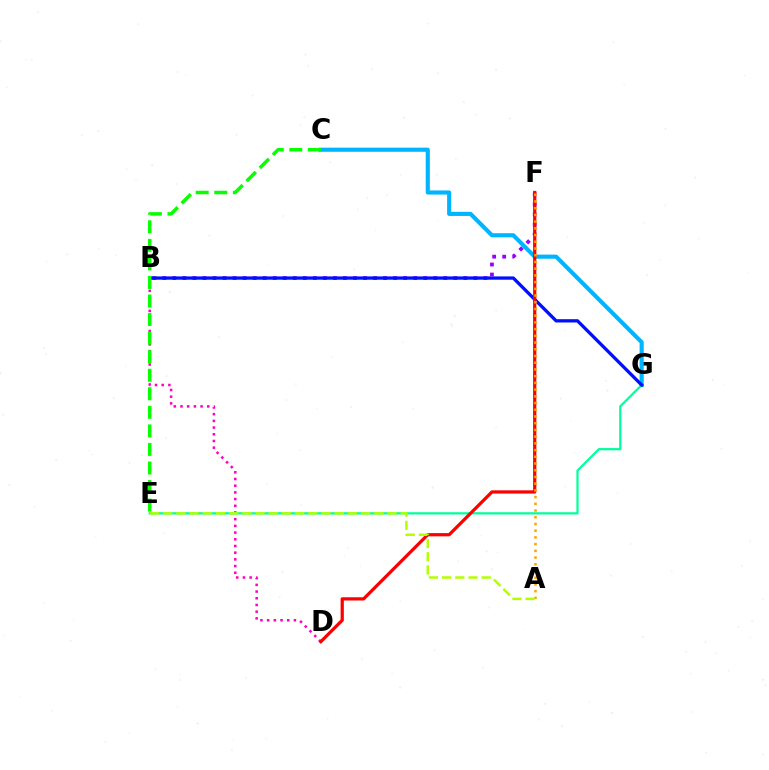{('C', 'G'): [{'color': '#00b5ff', 'line_style': 'solid', 'thickness': 2.97}], ('B', 'D'): [{'color': '#ff00bd', 'line_style': 'dotted', 'thickness': 1.82}], ('B', 'F'): [{'color': '#9b00ff', 'line_style': 'dotted', 'thickness': 2.73}], ('E', 'G'): [{'color': '#00ff9d', 'line_style': 'solid', 'thickness': 1.6}], ('B', 'G'): [{'color': '#0010ff', 'line_style': 'solid', 'thickness': 2.37}], ('D', 'F'): [{'color': '#ff0000', 'line_style': 'solid', 'thickness': 2.33}], ('A', 'F'): [{'color': '#ffa500', 'line_style': 'dotted', 'thickness': 1.83}], ('C', 'E'): [{'color': '#08ff00', 'line_style': 'dashed', 'thickness': 2.52}], ('A', 'E'): [{'color': '#b3ff00', 'line_style': 'dashed', 'thickness': 1.79}]}